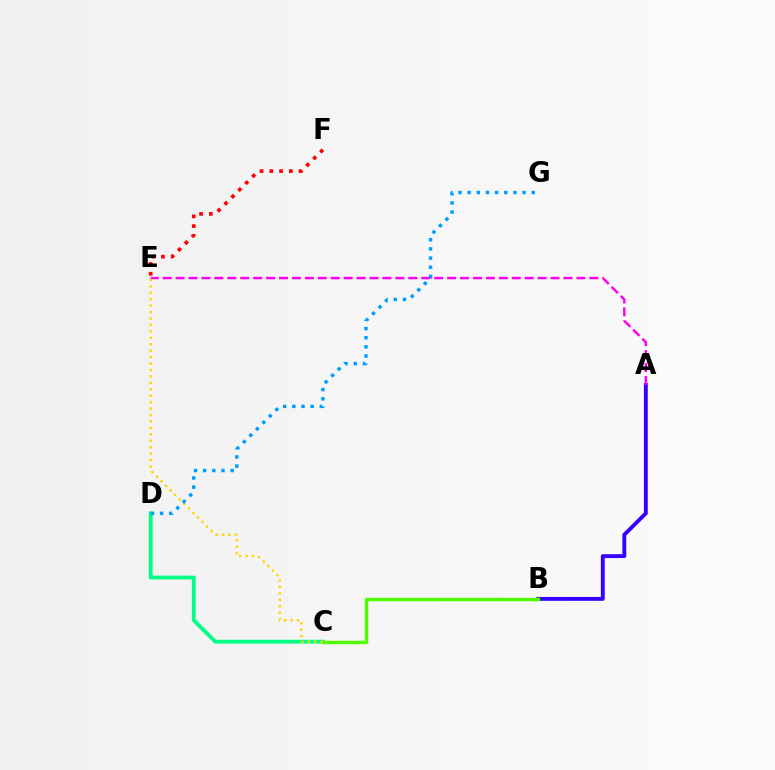{('C', 'D'): [{'color': '#00ff86', 'line_style': 'solid', 'thickness': 2.75}], ('A', 'B'): [{'color': '#3700ff', 'line_style': 'solid', 'thickness': 2.8}], ('B', 'C'): [{'color': '#4fff00', 'line_style': 'solid', 'thickness': 2.46}], ('A', 'E'): [{'color': '#ff00ed', 'line_style': 'dashed', 'thickness': 1.76}], ('C', 'E'): [{'color': '#ffd500', 'line_style': 'dotted', 'thickness': 1.75}], ('D', 'G'): [{'color': '#009eff', 'line_style': 'dotted', 'thickness': 2.49}], ('E', 'F'): [{'color': '#ff0000', 'line_style': 'dotted', 'thickness': 2.65}]}